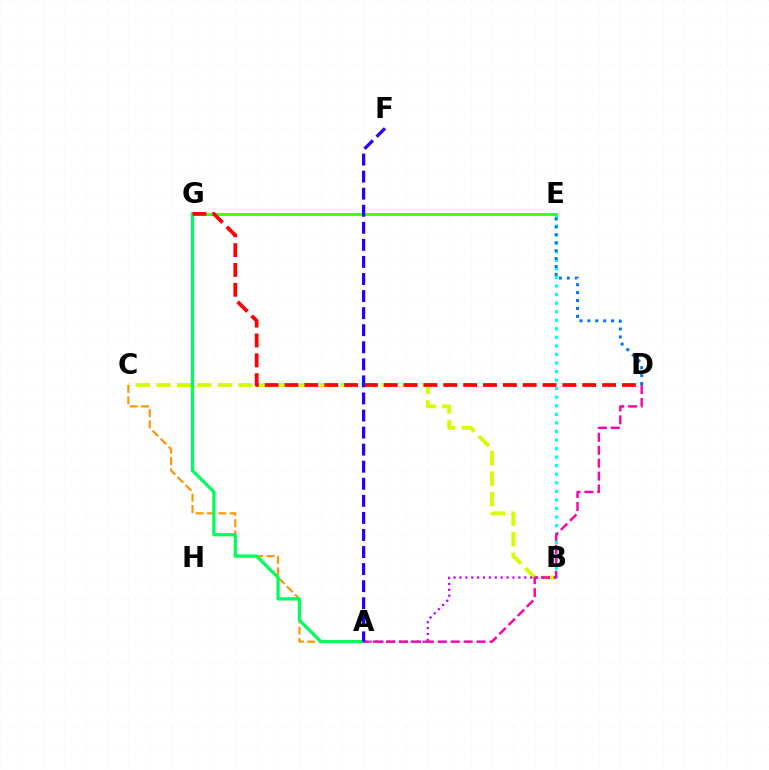{('E', 'G'): [{'color': '#3dff00', 'line_style': 'solid', 'thickness': 2.07}], ('B', 'C'): [{'color': '#d1ff00', 'line_style': 'dashed', 'thickness': 2.78}], ('A', 'B'): [{'color': '#b900ff', 'line_style': 'dotted', 'thickness': 1.6}], ('A', 'C'): [{'color': '#ff9400', 'line_style': 'dashed', 'thickness': 1.54}], ('A', 'G'): [{'color': '#00ff5c', 'line_style': 'solid', 'thickness': 2.35}], ('B', 'E'): [{'color': '#00fff6', 'line_style': 'dotted', 'thickness': 2.32}], ('D', 'G'): [{'color': '#ff0000', 'line_style': 'dashed', 'thickness': 2.7}], ('D', 'E'): [{'color': '#0074ff', 'line_style': 'dotted', 'thickness': 2.15}], ('A', 'D'): [{'color': '#ff00ac', 'line_style': 'dashed', 'thickness': 1.76}], ('A', 'F'): [{'color': '#2500ff', 'line_style': 'dashed', 'thickness': 2.32}]}